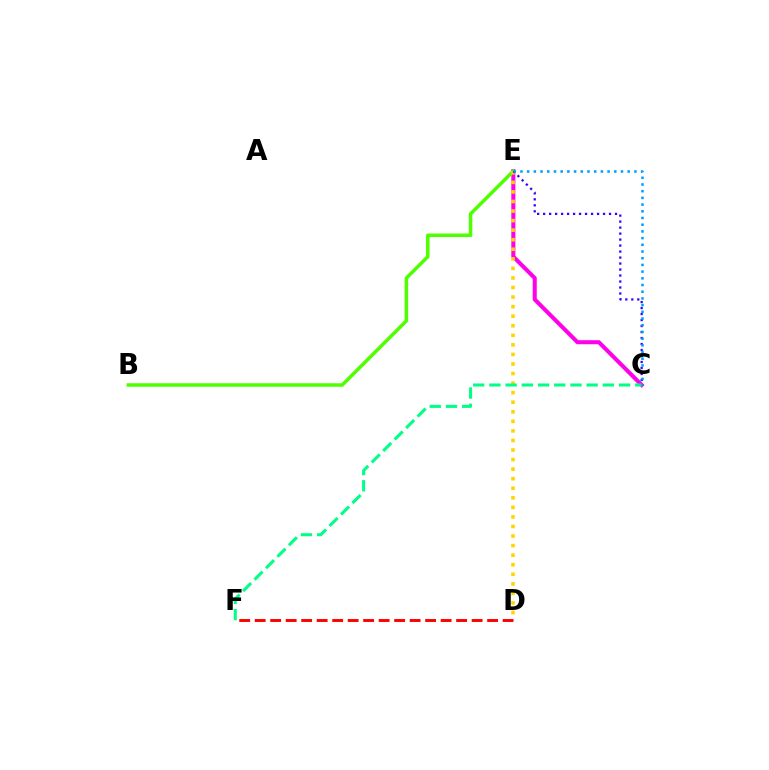{('D', 'F'): [{'color': '#ff0000', 'line_style': 'dashed', 'thickness': 2.1}], ('C', 'E'): [{'color': '#ff00ed', 'line_style': 'solid', 'thickness': 2.92}, {'color': '#3700ff', 'line_style': 'dotted', 'thickness': 1.63}, {'color': '#009eff', 'line_style': 'dotted', 'thickness': 1.82}], ('B', 'E'): [{'color': '#4fff00', 'line_style': 'solid', 'thickness': 2.53}], ('D', 'E'): [{'color': '#ffd500', 'line_style': 'dotted', 'thickness': 2.6}], ('C', 'F'): [{'color': '#00ff86', 'line_style': 'dashed', 'thickness': 2.2}]}